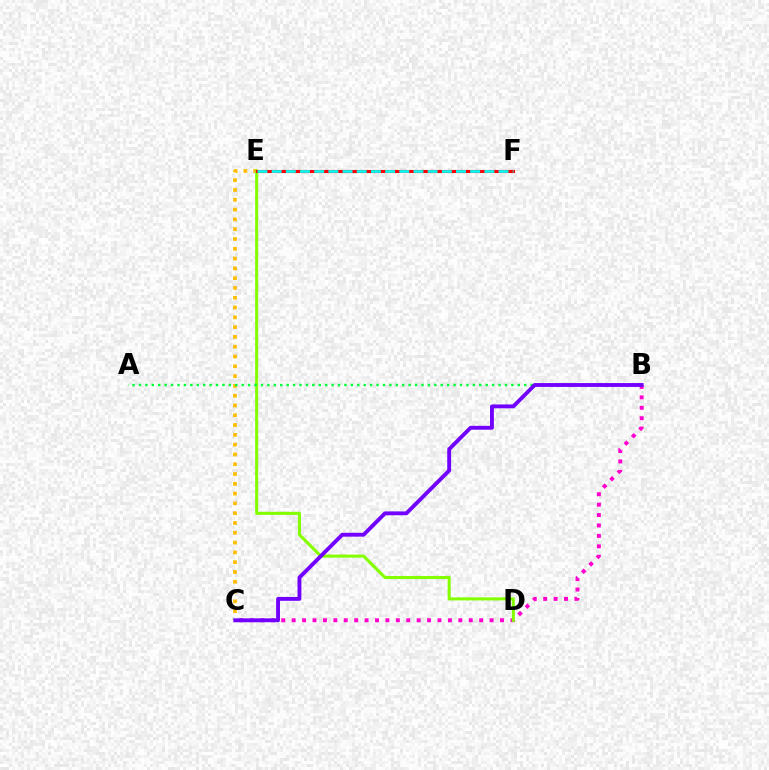{('B', 'C'): [{'color': '#ff00cf', 'line_style': 'dotted', 'thickness': 2.83}, {'color': '#7200ff', 'line_style': 'solid', 'thickness': 2.78}], ('E', 'F'): [{'color': '#004bff', 'line_style': 'dotted', 'thickness': 1.52}, {'color': '#ff0000', 'line_style': 'solid', 'thickness': 2.23}, {'color': '#00fff6', 'line_style': 'dashed', 'thickness': 1.93}], ('C', 'E'): [{'color': '#ffbd00', 'line_style': 'dotted', 'thickness': 2.66}], ('D', 'E'): [{'color': '#84ff00', 'line_style': 'solid', 'thickness': 2.2}], ('A', 'B'): [{'color': '#00ff39', 'line_style': 'dotted', 'thickness': 1.74}]}